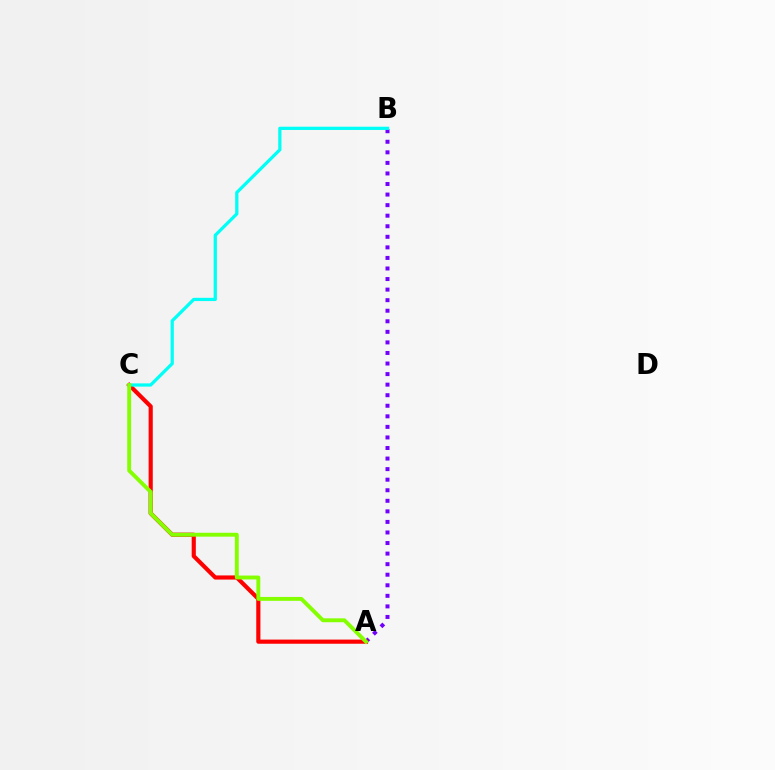{('A', 'B'): [{'color': '#7200ff', 'line_style': 'dotted', 'thickness': 2.87}], ('A', 'C'): [{'color': '#ff0000', 'line_style': 'solid', 'thickness': 2.99}, {'color': '#84ff00', 'line_style': 'solid', 'thickness': 2.8}], ('B', 'C'): [{'color': '#00fff6', 'line_style': 'solid', 'thickness': 2.33}]}